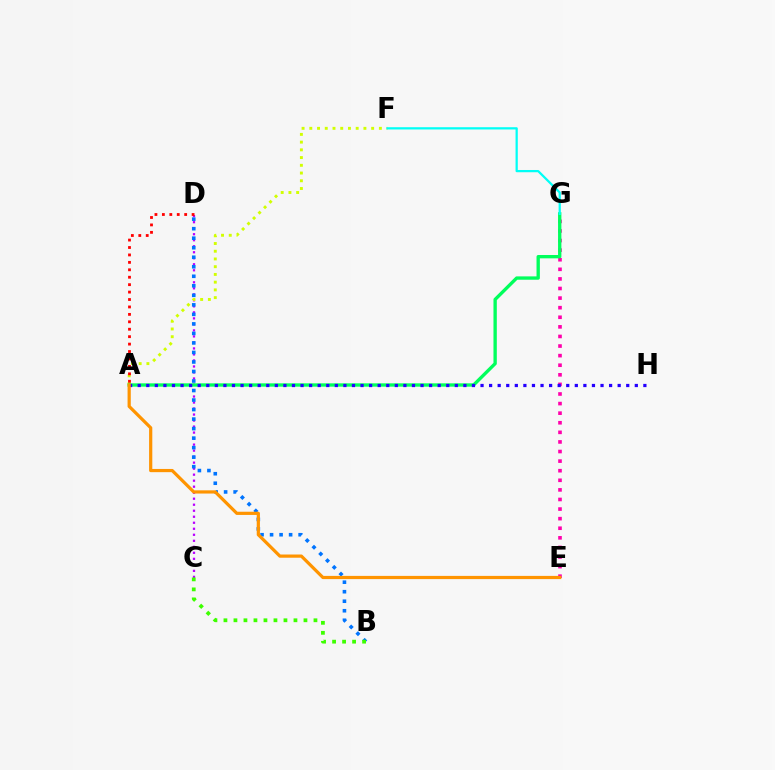{('C', 'D'): [{'color': '#b900ff', 'line_style': 'dotted', 'thickness': 1.63}], ('A', 'F'): [{'color': '#d1ff00', 'line_style': 'dotted', 'thickness': 2.1}], ('E', 'G'): [{'color': '#ff00ac', 'line_style': 'dotted', 'thickness': 2.61}], ('A', 'G'): [{'color': '#00ff5c', 'line_style': 'solid', 'thickness': 2.41}], ('F', 'G'): [{'color': '#00fff6', 'line_style': 'solid', 'thickness': 1.61}], ('B', 'D'): [{'color': '#0074ff', 'line_style': 'dotted', 'thickness': 2.59}], ('A', 'H'): [{'color': '#2500ff', 'line_style': 'dotted', 'thickness': 2.33}], ('B', 'C'): [{'color': '#3dff00', 'line_style': 'dotted', 'thickness': 2.72}], ('A', 'E'): [{'color': '#ff9400', 'line_style': 'solid', 'thickness': 2.31}], ('A', 'D'): [{'color': '#ff0000', 'line_style': 'dotted', 'thickness': 2.02}]}